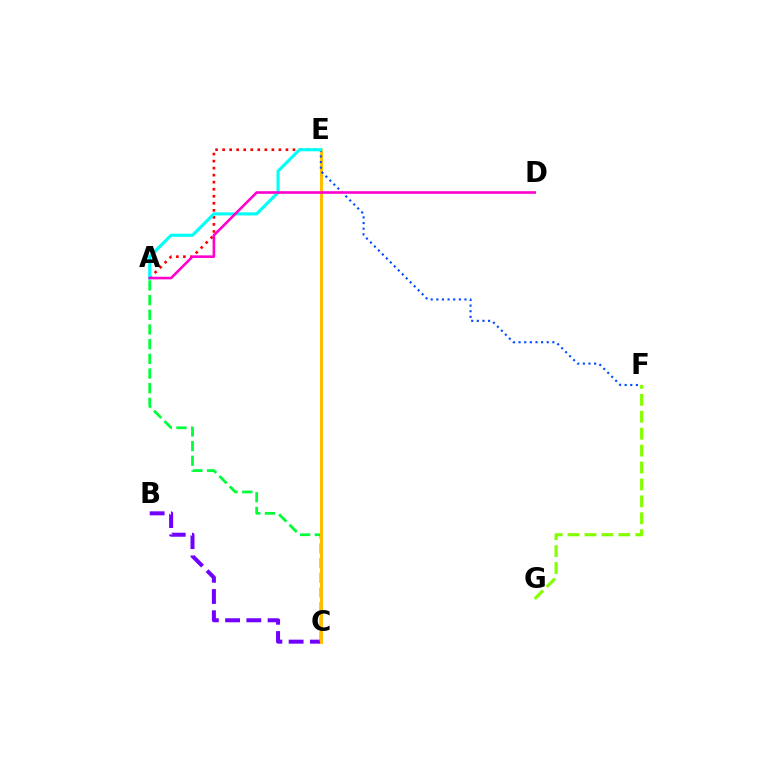{('A', 'E'): [{'color': '#ff0000', 'line_style': 'dotted', 'thickness': 1.91}, {'color': '#00fff6', 'line_style': 'solid', 'thickness': 2.24}], ('B', 'C'): [{'color': '#7200ff', 'line_style': 'dashed', 'thickness': 2.88}], ('A', 'C'): [{'color': '#00ff39', 'line_style': 'dashed', 'thickness': 2.0}], ('C', 'E'): [{'color': '#ffbd00', 'line_style': 'solid', 'thickness': 2.14}], ('E', 'F'): [{'color': '#004bff', 'line_style': 'dotted', 'thickness': 1.53}], ('F', 'G'): [{'color': '#84ff00', 'line_style': 'dashed', 'thickness': 2.3}], ('A', 'D'): [{'color': '#ff00cf', 'line_style': 'solid', 'thickness': 1.87}]}